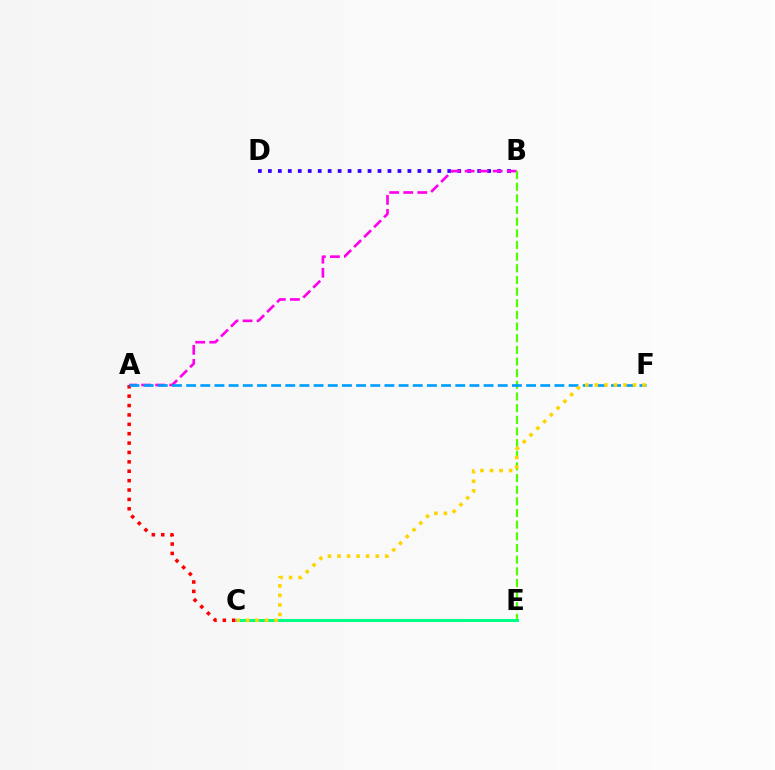{('B', 'D'): [{'color': '#3700ff', 'line_style': 'dotted', 'thickness': 2.71}], ('A', 'B'): [{'color': '#ff00ed', 'line_style': 'dashed', 'thickness': 1.91}], ('B', 'E'): [{'color': '#4fff00', 'line_style': 'dashed', 'thickness': 1.58}], ('A', 'C'): [{'color': '#ff0000', 'line_style': 'dotted', 'thickness': 2.55}], ('A', 'F'): [{'color': '#009eff', 'line_style': 'dashed', 'thickness': 1.92}], ('C', 'E'): [{'color': '#00ff86', 'line_style': 'solid', 'thickness': 2.17}], ('C', 'F'): [{'color': '#ffd500', 'line_style': 'dotted', 'thickness': 2.59}]}